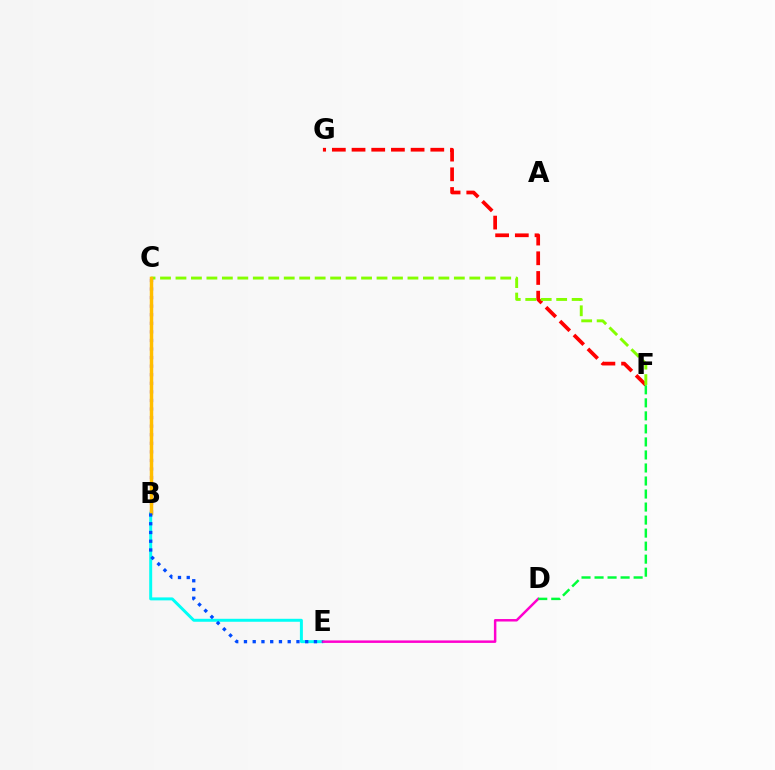{('B', 'E'): [{'color': '#00fff6', 'line_style': 'solid', 'thickness': 2.13}, {'color': '#004bff', 'line_style': 'dotted', 'thickness': 2.38}], ('F', 'G'): [{'color': '#ff0000', 'line_style': 'dashed', 'thickness': 2.67}], ('C', 'F'): [{'color': '#84ff00', 'line_style': 'dashed', 'thickness': 2.1}], ('D', 'E'): [{'color': '#ff00cf', 'line_style': 'solid', 'thickness': 1.78}], ('B', 'C'): [{'color': '#7200ff', 'line_style': 'dotted', 'thickness': 2.33}, {'color': '#ffbd00', 'line_style': 'solid', 'thickness': 2.5}], ('D', 'F'): [{'color': '#00ff39', 'line_style': 'dashed', 'thickness': 1.77}]}